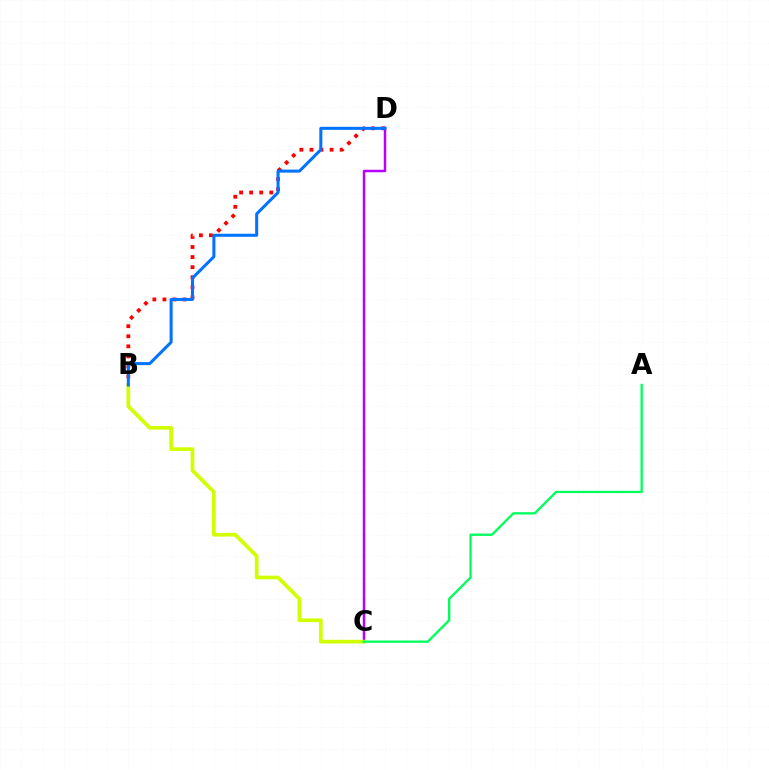{('B', 'D'): [{'color': '#ff0000', 'line_style': 'dotted', 'thickness': 2.73}, {'color': '#0074ff', 'line_style': 'solid', 'thickness': 2.18}], ('C', 'D'): [{'color': '#b900ff', 'line_style': 'solid', 'thickness': 1.79}], ('B', 'C'): [{'color': '#d1ff00', 'line_style': 'solid', 'thickness': 2.67}], ('A', 'C'): [{'color': '#00ff5c', 'line_style': 'solid', 'thickness': 1.68}]}